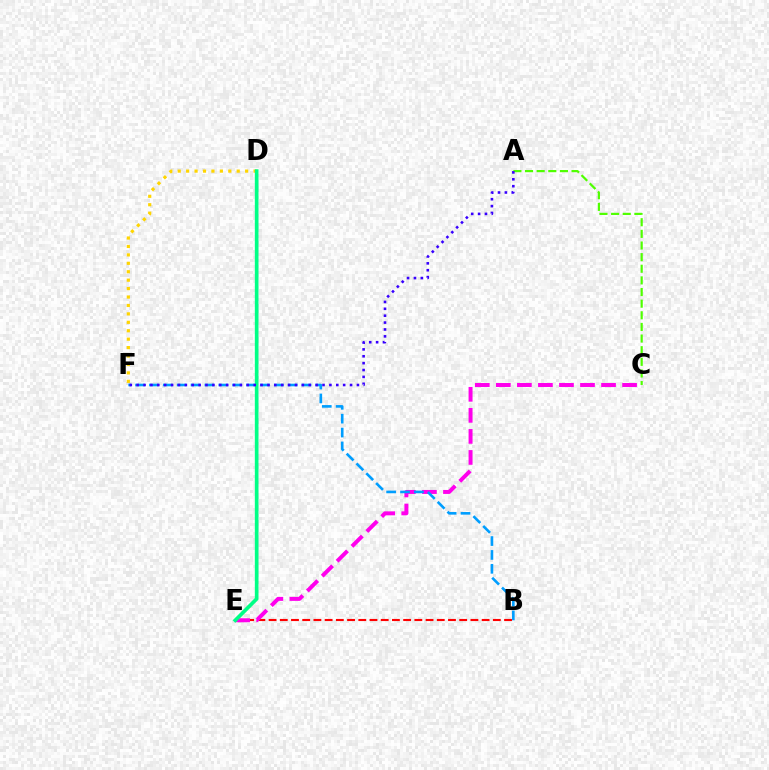{('B', 'E'): [{'color': '#ff0000', 'line_style': 'dashed', 'thickness': 1.52}], ('D', 'F'): [{'color': '#ffd500', 'line_style': 'dotted', 'thickness': 2.29}], ('C', 'E'): [{'color': '#ff00ed', 'line_style': 'dashed', 'thickness': 2.86}], ('A', 'C'): [{'color': '#4fff00', 'line_style': 'dashed', 'thickness': 1.58}], ('B', 'F'): [{'color': '#009eff', 'line_style': 'dashed', 'thickness': 1.88}], ('D', 'E'): [{'color': '#00ff86', 'line_style': 'solid', 'thickness': 2.65}], ('A', 'F'): [{'color': '#3700ff', 'line_style': 'dotted', 'thickness': 1.87}]}